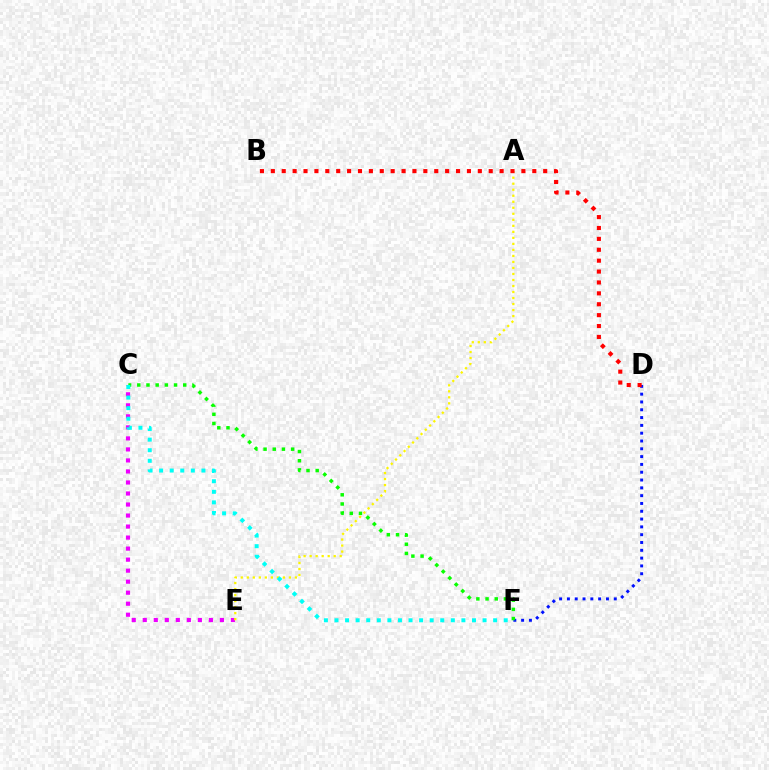{('C', 'E'): [{'color': '#ee00ff', 'line_style': 'dotted', 'thickness': 2.99}], ('A', 'E'): [{'color': '#fcf500', 'line_style': 'dotted', 'thickness': 1.63}], ('D', 'F'): [{'color': '#0010ff', 'line_style': 'dotted', 'thickness': 2.12}], ('B', 'D'): [{'color': '#ff0000', 'line_style': 'dotted', 'thickness': 2.96}], ('C', 'F'): [{'color': '#08ff00', 'line_style': 'dotted', 'thickness': 2.5}, {'color': '#00fff6', 'line_style': 'dotted', 'thickness': 2.87}]}